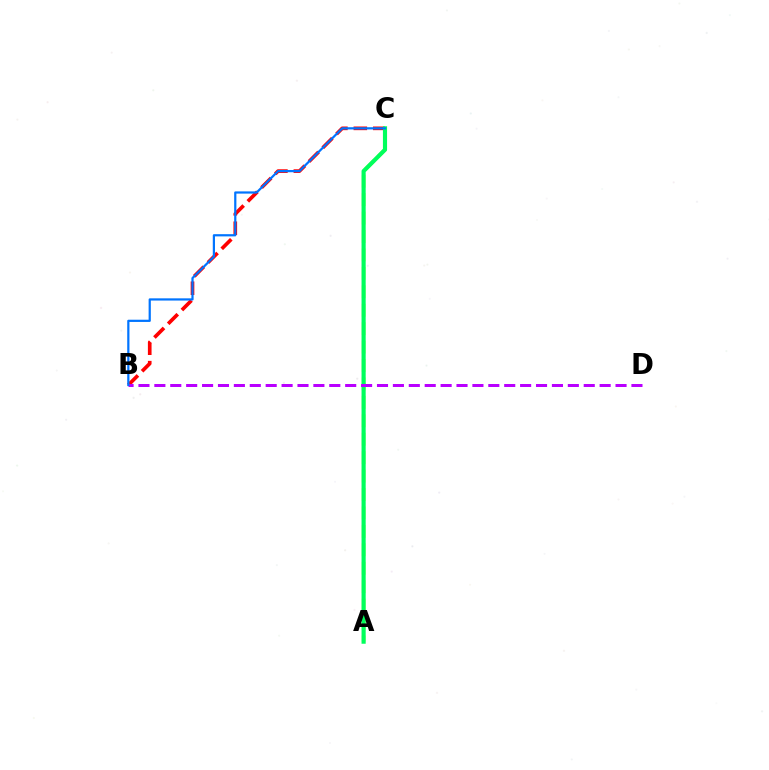{('B', 'C'): [{'color': '#ff0000', 'line_style': 'dashed', 'thickness': 2.64}, {'color': '#0074ff', 'line_style': 'solid', 'thickness': 1.6}], ('A', 'C'): [{'color': '#d1ff00', 'line_style': 'dashed', 'thickness': 2.5}, {'color': '#00ff5c', 'line_style': 'solid', 'thickness': 2.98}], ('B', 'D'): [{'color': '#b900ff', 'line_style': 'dashed', 'thickness': 2.16}]}